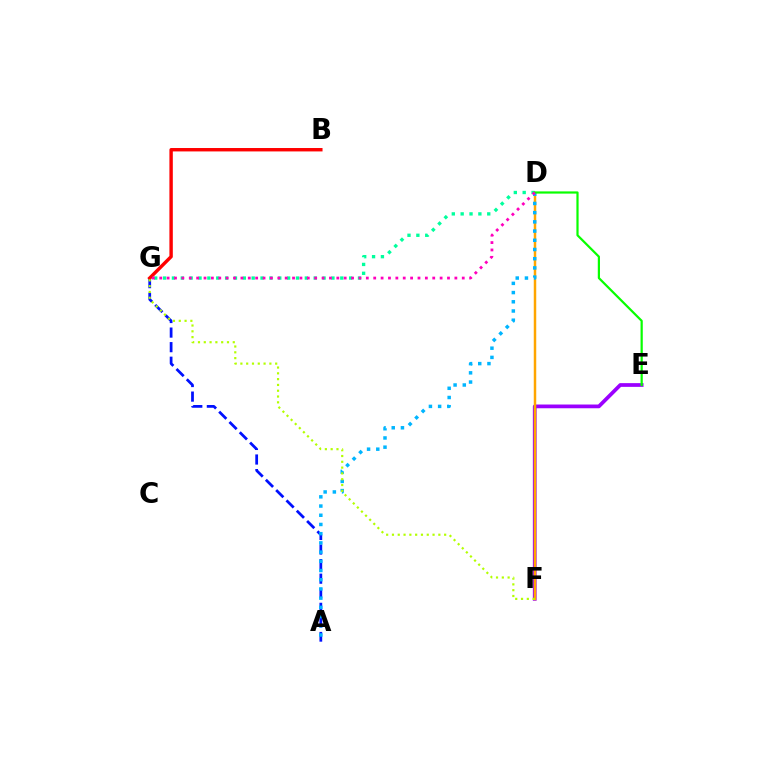{('A', 'G'): [{'color': '#0010ff', 'line_style': 'dashed', 'thickness': 1.98}], ('E', 'F'): [{'color': '#9b00ff', 'line_style': 'solid', 'thickness': 2.69}], ('B', 'G'): [{'color': '#ff0000', 'line_style': 'solid', 'thickness': 2.45}], ('D', 'G'): [{'color': '#00ff9d', 'line_style': 'dotted', 'thickness': 2.41}, {'color': '#ff00bd', 'line_style': 'dotted', 'thickness': 2.0}], ('D', 'F'): [{'color': '#ffa500', 'line_style': 'solid', 'thickness': 1.79}], ('A', 'D'): [{'color': '#00b5ff', 'line_style': 'dotted', 'thickness': 2.5}], ('D', 'E'): [{'color': '#08ff00', 'line_style': 'solid', 'thickness': 1.59}], ('F', 'G'): [{'color': '#b3ff00', 'line_style': 'dotted', 'thickness': 1.58}]}